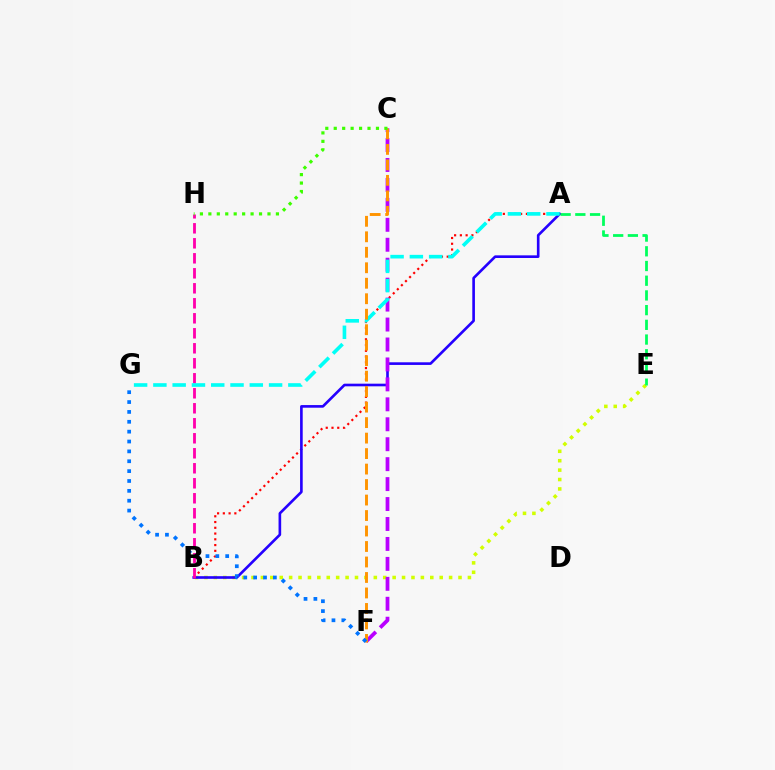{('A', 'B'): [{'color': '#ff0000', 'line_style': 'dotted', 'thickness': 1.56}, {'color': '#2500ff', 'line_style': 'solid', 'thickness': 1.9}], ('B', 'E'): [{'color': '#d1ff00', 'line_style': 'dotted', 'thickness': 2.56}], ('A', 'E'): [{'color': '#00ff5c', 'line_style': 'dashed', 'thickness': 2.0}], ('C', 'F'): [{'color': '#b900ff', 'line_style': 'dashed', 'thickness': 2.71}, {'color': '#ff9400', 'line_style': 'dashed', 'thickness': 2.1}], ('B', 'H'): [{'color': '#ff00ac', 'line_style': 'dashed', 'thickness': 2.04}], ('A', 'G'): [{'color': '#00fff6', 'line_style': 'dashed', 'thickness': 2.62}], ('F', 'G'): [{'color': '#0074ff', 'line_style': 'dotted', 'thickness': 2.68}], ('C', 'H'): [{'color': '#3dff00', 'line_style': 'dotted', 'thickness': 2.29}]}